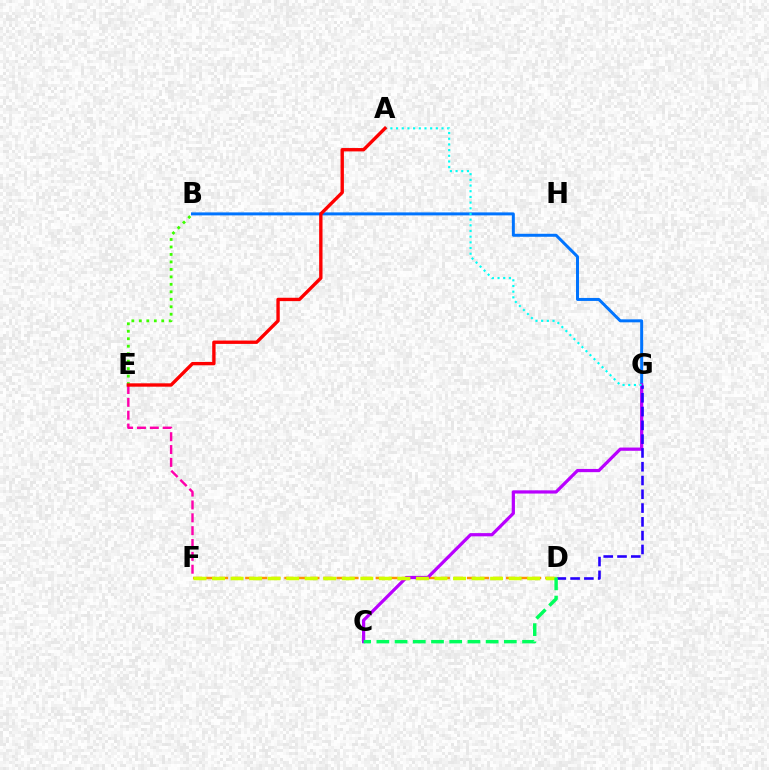{('B', 'G'): [{'color': '#0074ff', 'line_style': 'solid', 'thickness': 2.15}], ('D', 'F'): [{'color': '#ff9400', 'line_style': 'dashed', 'thickness': 1.77}, {'color': '#d1ff00', 'line_style': 'dashed', 'thickness': 2.52}], ('C', 'G'): [{'color': '#b900ff', 'line_style': 'solid', 'thickness': 2.32}], ('A', 'G'): [{'color': '#00fff6', 'line_style': 'dotted', 'thickness': 1.54}], ('D', 'G'): [{'color': '#2500ff', 'line_style': 'dashed', 'thickness': 1.87}], ('B', 'E'): [{'color': '#3dff00', 'line_style': 'dotted', 'thickness': 2.03}], ('E', 'F'): [{'color': '#ff00ac', 'line_style': 'dashed', 'thickness': 1.75}], ('C', 'D'): [{'color': '#00ff5c', 'line_style': 'dashed', 'thickness': 2.47}], ('A', 'E'): [{'color': '#ff0000', 'line_style': 'solid', 'thickness': 2.42}]}